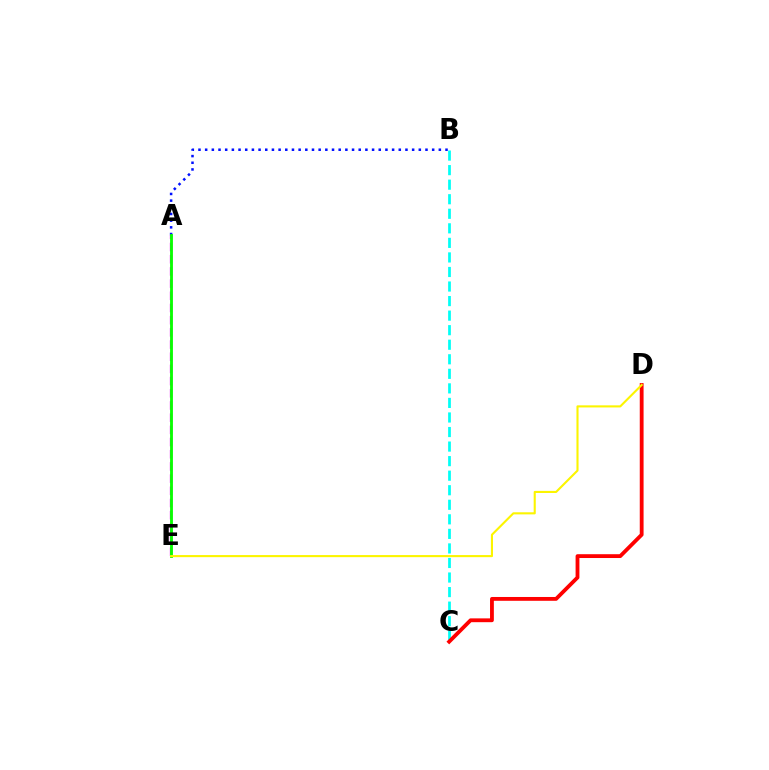{('B', 'C'): [{'color': '#00fff6', 'line_style': 'dashed', 'thickness': 1.98}], ('A', 'E'): [{'color': '#ee00ff', 'line_style': 'dashed', 'thickness': 1.66}, {'color': '#08ff00', 'line_style': 'solid', 'thickness': 2.05}], ('C', 'D'): [{'color': '#ff0000', 'line_style': 'solid', 'thickness': 2.75}], ('A', 'B'): [{'color': '#0010ff', 'line_style': 'dotted', 'thickness': 1.81}], ('D', 'E'): [{'color': '#fcf500', 'line_style': 'solid', 'thickness': 1.51}]}